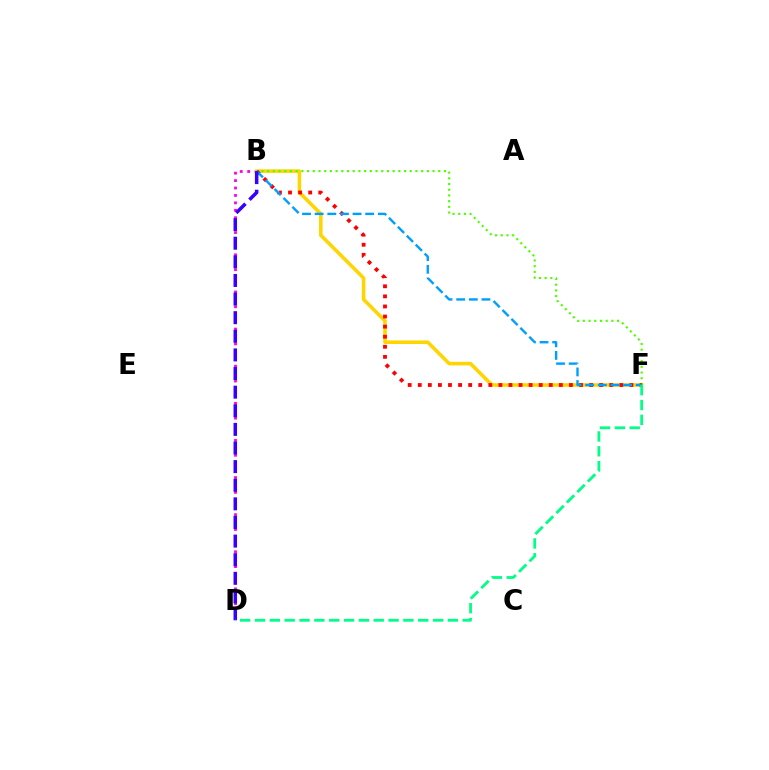{('B', 'D'): [{'color': '#ff00ed', 'line_style': 'dotted', 'thickness': 2.02}, {'color': '#3700ff', 'line_style': 'dashed', 'thickness': 2.53}], ('B', 'F'): [{'color': '#ffd500', 'line_style': 'solid', 'thickness': 2.56}, {'color': '#4fff00', 'line_style': 'dotted', 'thickness': 1.55}, {'color': '#ff0000', 'line_style': 'dotted', 'thickness': 2.74}, {'color': '#009eff', 'line_style': 'dashed', 'thickness': 1.72}], ('D', 'F'): [{'color': '#00ff86', 'line_style': 'dashed', 'thickness': 2.02}]}